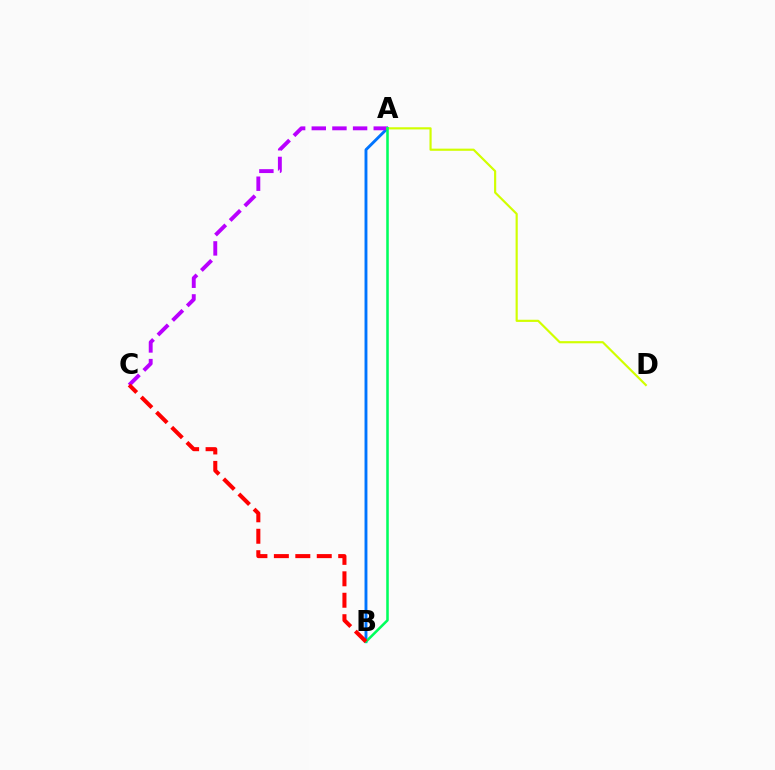{('A', 'B'): [{'color': '#0074ff', 'line_style': 'solid', 'thickness': 2.08}, {'color': '#00ff5c', 'line_style': 'solid', 'thickness': 1.84}], ('A', 'C'): [{'color': '#b900ff', 'line_style': 'dashed', 'thickness': 2.81}], ('A', 'D'): [{'color': '#d1ff00', 'line_style': 'solid', 'thickness': 1.56}], ('B', 'C'): [{'color': '#ff0000', 'line_style': 'dashed', 'thickness': 2.91}]}